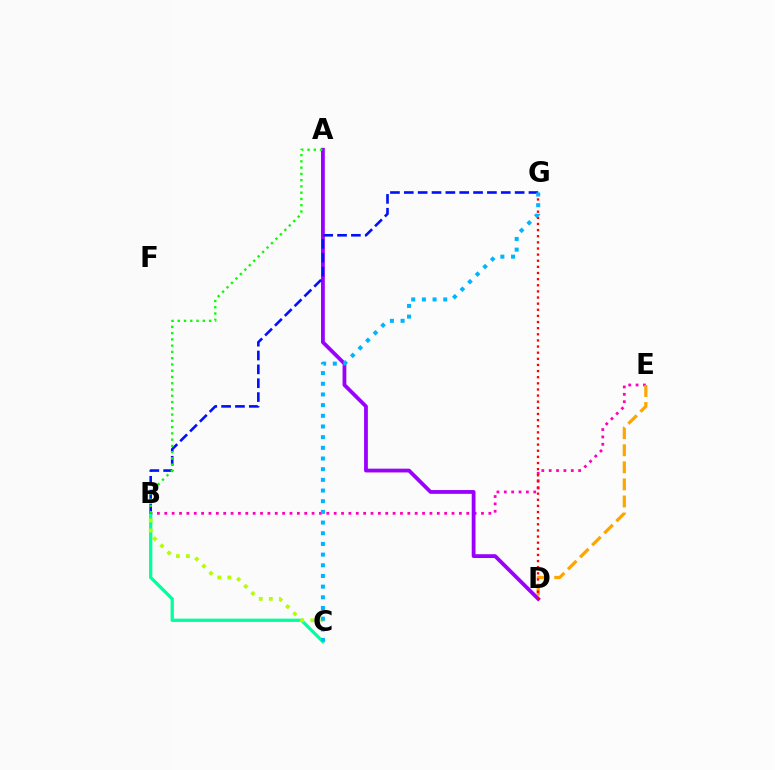{('B', 'E'): [{'color': '#ff00bd', 'line_style': 'dotted', 'thickness': 2.0}], ('D', 'E'): [{'color': '#ffa500', 'line_style': 'dashed', 'thickness': 2.32}], ('B', 'C'): [{'color': '#00ff9d', 'line_style': 'solid', 'thickness': 2.35}, {'color': '#b3ff00', 'line_style': 'dotted', 'thickness': 2.73}], ('A', 'D'): [{'color': '#9b00ff', 'line_style': 'solid', 'thickness': 2.72}], ('D', 'G'): [{'color': '#ff0000', 'line_style': 'dotted', 'thickness': 1.67}], ('B', 'G'): [{'color': '#0010ff', 'line_style': 'dashed', 'thickness': 1.88}], ('C', 'G'): [{'color': '#00b5ff', 'line_style': 'dotted', 'thickness': 2.9}], ('A', 'B'): [{'color': '#08ff00', 'line_style': 'dotted', 'thickness': 1.7}]}